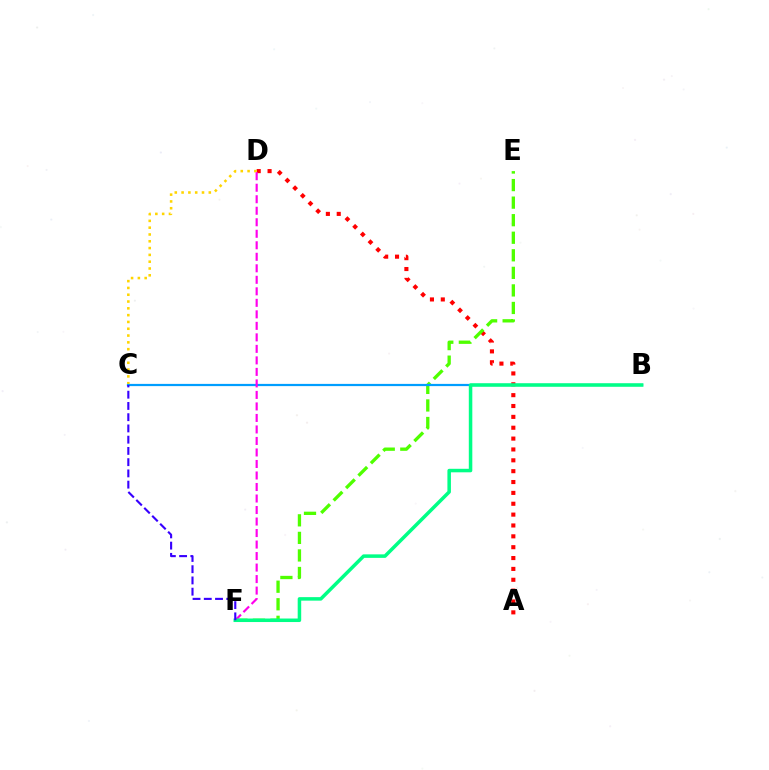{('A', 'D'): [{'color': '#ff0000', 'line_style': 'dotted', 'thickness': 2.95}], ('C', 'D'): [{'color': '#ffd500', 'line_style': 'dotted', 'thickness': 1.85}], ('E', 'F'): [{'color': '#4fff00', 'line_style': 'dashed', 'thickness': 2.38}], ('B', 'C'): [{'color': '#009eff', 'line_style': 'solid', 'thickness': 1.6}], ('D', 'F'): [{'color': '#ff00ed', 'line_style': 'dashed', 'thickness': 1.56}], ('B', 'F'): [{'color': '#00ff86', 'line_style': 'solid', 'thickness': 2.53}], ('C', 'F'): [{'color': '#3700ff', 'line_style': 'dashed', 'thickness': 1.53}]}